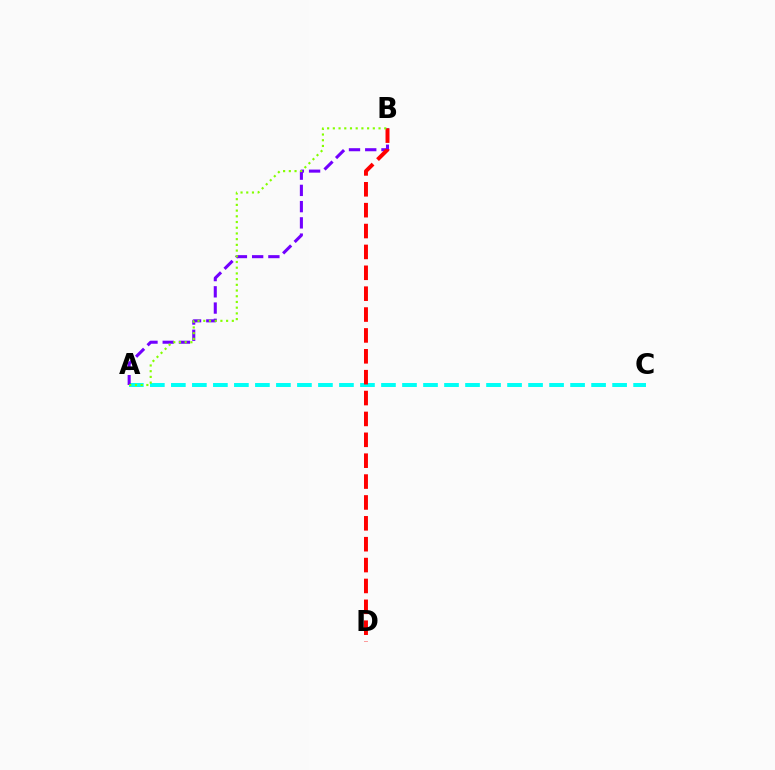{('A', 'C'): [{'color': '#00fff6', 'line_style': 'dashed', 'thickness': 2.85}], ('A', 'B'): [{'color': '#7200ff', 'line_style': 'dashed', 'thickness': 2.21}, {'color': '#84ff00', 'line_style': 'dotted', 'thickness': 1.55}], ('B', 'D'): [{'color': '#ff0000', 'line_style': 'dashed', 'thickness': 2.84}]}